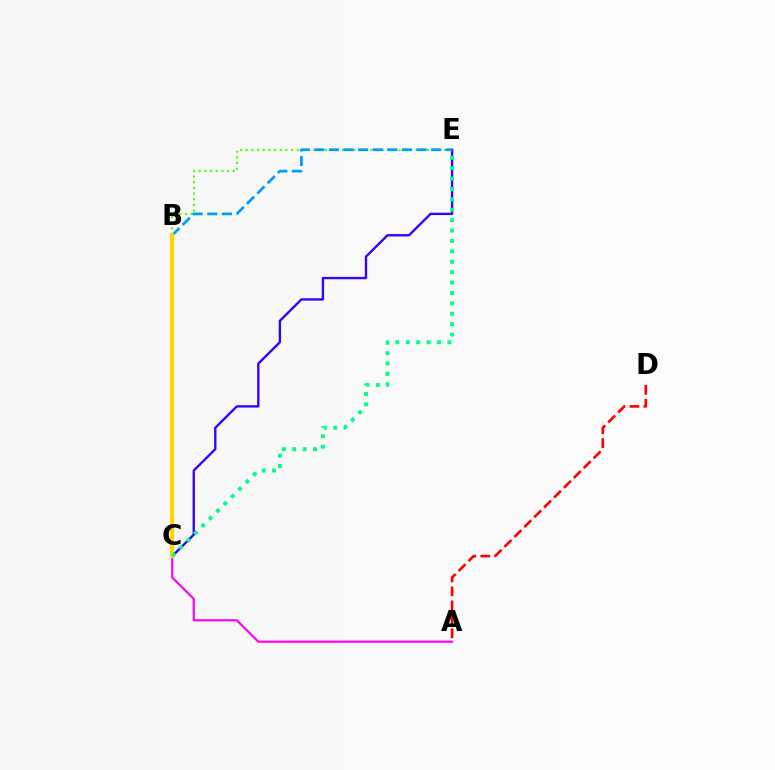{('C', 'E'): [{'color': '#3700ff', 'line_style': 'solid', 'thickness': 1.71}, {'color': '#00ff86', 'line_style': 'dotted', 'thickness': 2.82}], ('A', 'C'): [{'color': '#ff00ed', 'line_style': 'solid', 'thickness': 1.55}], ('B', 'E'): [{'color': '#4fff00', 'line_style': 'dotted', 'thickness': 1.54}, {'color': '#009eff', 'line_style': 'dashed', 'thickness': 1.98}], ('B', 'C'): [{'color': '#ffd500', 'line_style': 'solid', 'thickness': 2.98}], ('A', 'D'): [{'color': '#ff0000', 'line_style': 'dashed', 'thickness': 1.9}]}